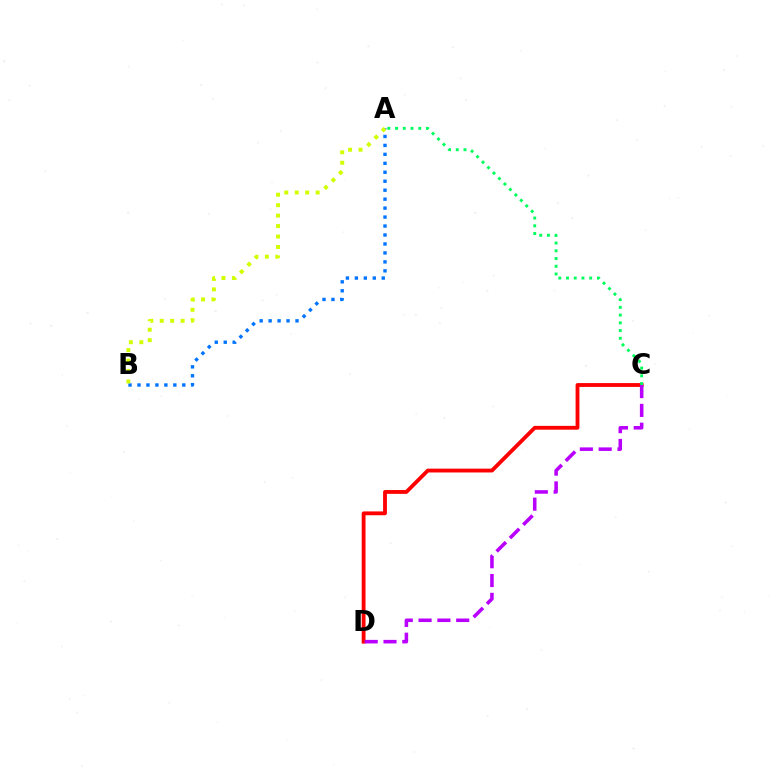{('C', 'D'): [{'color': '#ff0000', 'line_style': 'solid', 'thickness': 2.75}, {'color': '#b900ff', 'line_style': 'dashed', 'thickness': 2.56}], ('A', 'C'): [{'color': '#00ff5c', 'line_style': 'dotted', 'thickness': 2.1}], ('A', 'B'): [{'color': '#0074ff', 'line_style': 'dotted', 'thickness': 2.43}, {'color': '#d1ff00', 'line_style': 'dotted', 'thickness': 2.84}]}